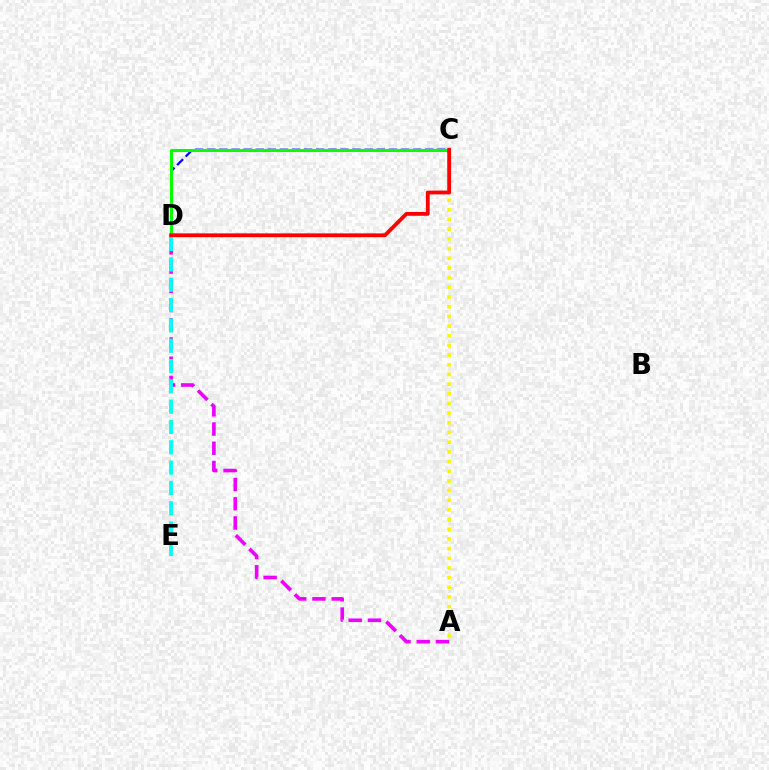{('C', 'D'): [{'color': '#0010ff', 'line_style': 'dashed', 'thickness': 1.64}, {'color': '#08ff00', 'line_style': 'solid', 'thickness': 2.19}, {'color': '#ff0000', 'line_style': 'solid', 'thickness': 2.74}], ('A', 'D'): [{'color': '#ee00ff', 'line_style': 'dashed', 'thickness': 2.61}], ('D', 'E'): [{'color': '#00fff6', 'line_style': 'dashed', 'thickness': 2.76}], ('A', 'C'): [{'color': '#fcf500', 'line_style': 'dotted', 'thickness': 2.63}]}